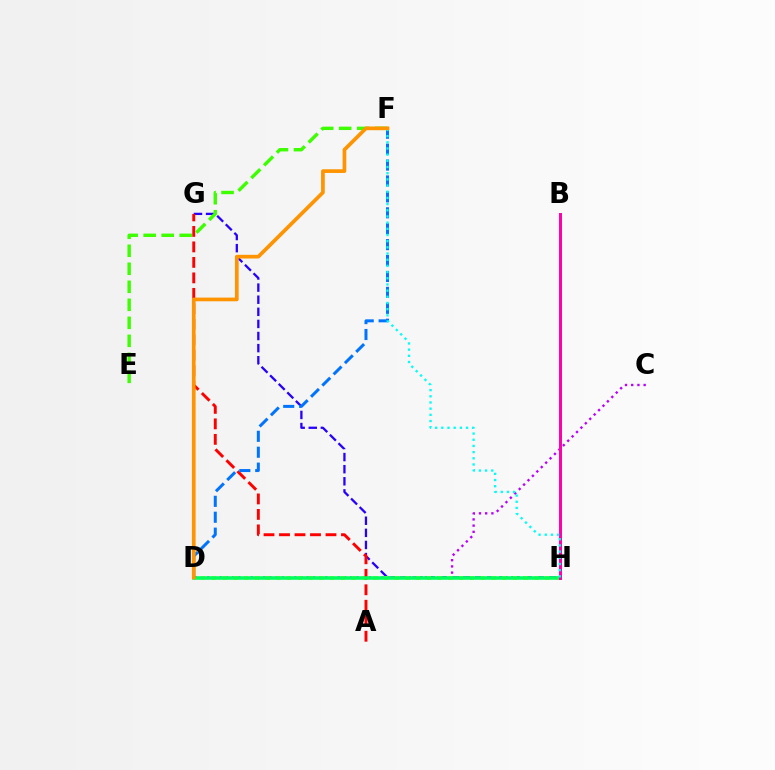{('C', 'D'): [{'color': '#b900ff', 'line_style': 'dotted', 'thickness': 1.69}], ('G', 'H'): [{'color': '#2500ff', 'line_style': 'dashed', 'thickness': 1.64}], ('D', 'H'): [{'color': '#d1ff00', 'line_style': 'dotted', 'thickness': 2.92}, {'color': '#00ff5c', 'line_style': 'solid', 'thickness': 2.58}], ('A', 'G'): [{'color': '#ff0000', 'line_style': 'dashed', 'thickness': 2.1}], ('D', 'F'): [{'color': '#0074ff', 'line_style': 'dashed', 'thickness': 2.16}, {'color': '#ff9400', 'line_style': 'solid', 'thickness': 2.66}], ('E', 'F'): [{'color': '#3dff00', 'line_style': 'dashed', 'thickness': 2.45}], ('B', 'H'): [{'color': '#ff00ac', 'line_style': 'solid', 'thickness': 2.14}], ('F', 'H'): [{'color': '#00fff6', 'line_style': 'dotted', 'thickness': 1.68}]}